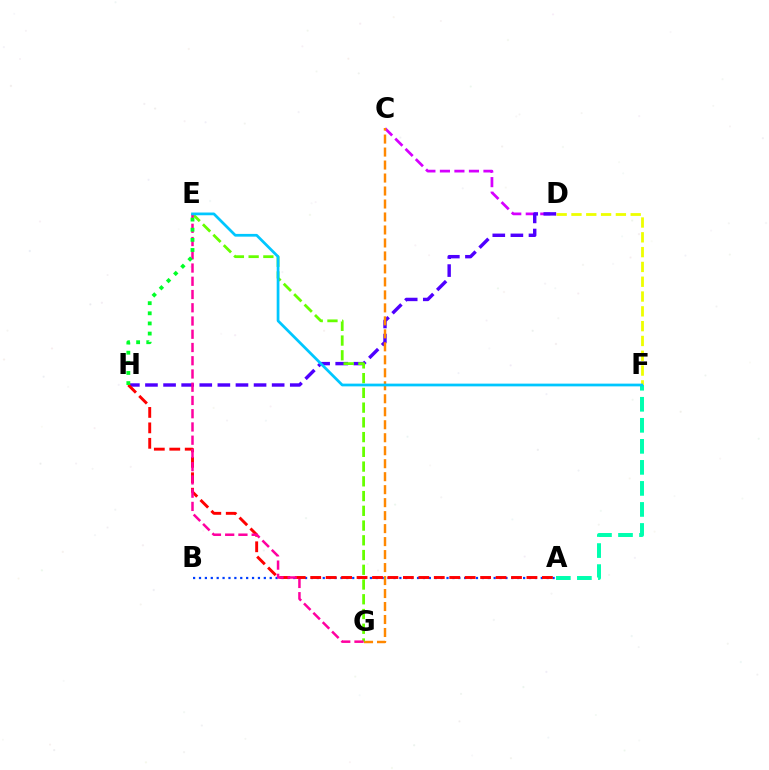{('C', 'D'): [{'color': '#d600ff', 'line_style': 'dashed', 'thickness': 1.97}], ('D', 'F'): [{'color': '#eeff00', 'line_style': 'dashed', 'thickness': 2.01}], ('D', 'H'): [{'color': '#4f00ff', 'line_style': 'dashed', 'thickness': 2.46}], ('C', 'G'): [{'color': '#ff8800', 'line_style': 'dashed', 'thickness': 1.76}], ('A', 'B'): [{'color': '#003fff', 'line_style': 'dotted', 'thickness': 1.6}], ('E', 'G'): [{'color': '#66ff00', 'line_style': 'dashed', 'thickness': 2.0}, {'color': '#ff00a0', 'line_style': 'dashed', 'thickness': 1.8}], ('A', 'H'): [{'color': '#ff0000', 'line_style': 'dashed', 'thickness': 2.1}], ('A', 'F'): [{'color': '#00ffaf', 'line_style': 'dashed', 'thickness': 2.86}], ('E', 'F'): [{'color': '#00c7ff', 'line_style': 'solid', 'thickness': 1.97}], ('E', 'H'): [{'color': '#00ff27', 'line_style': 'dotted', 'thickness': 2.75}]}